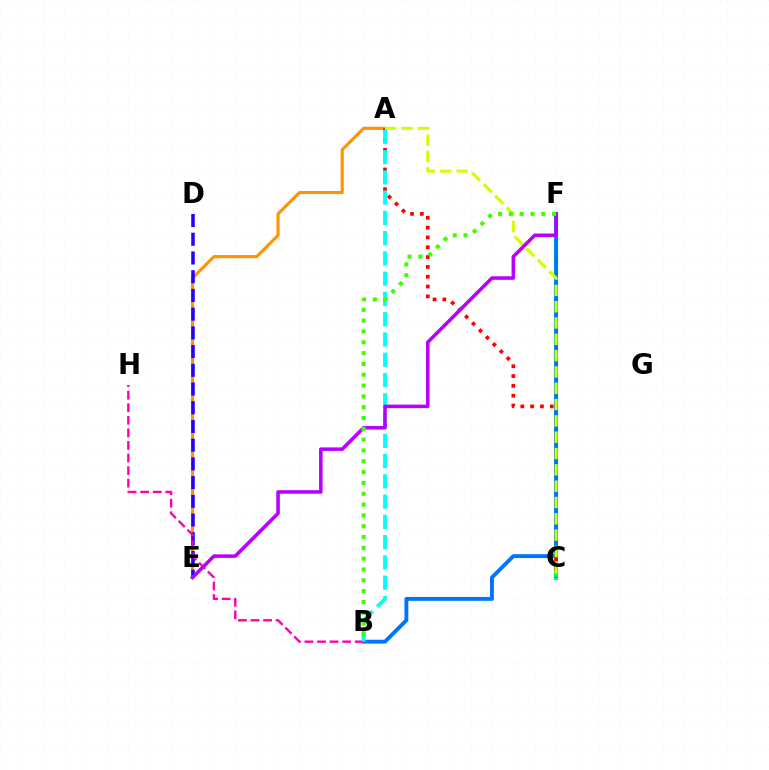{('A', 'E'): [{'color': '#ff9400', 'line_style': 'solid', 'thickness': 2.26}], ('C', 'F'): [{'color': '#00ff5c', 'line_style': 'solid', 'thickness': 2.96}], ('A', 'C'): [{'color': '#ff0000', 'line_style': 'dotted', 'thickness': 2.67}, {'color': '#d1ff00', 'line_style': 'dashed', 'thickness': 2.22}], ('D', 'E'): [{'color': '#2500ff', 'line_style': 'dashed', 'thickness': 2.54}], ('B', 'F'): [{'color': '#0074ff', 'line_style': 'solid', 'thickness': 2.79}, {'color': '#3dff00', 'line_style': 'dotted', 'thickness': 2.94}], ('B', 'H'): [{'color': '#ff00ac', 'line_style': 'dashed', 'thickness': 1.71}], ('A', 'B'): [{'color': '#00fff6', 'line_style': 'dashed', 'thickness': 2.75}], ('E', 'F'): [{'color': '#b900ff', 'line_style': 'solid', 'thickness': 2.56}]}